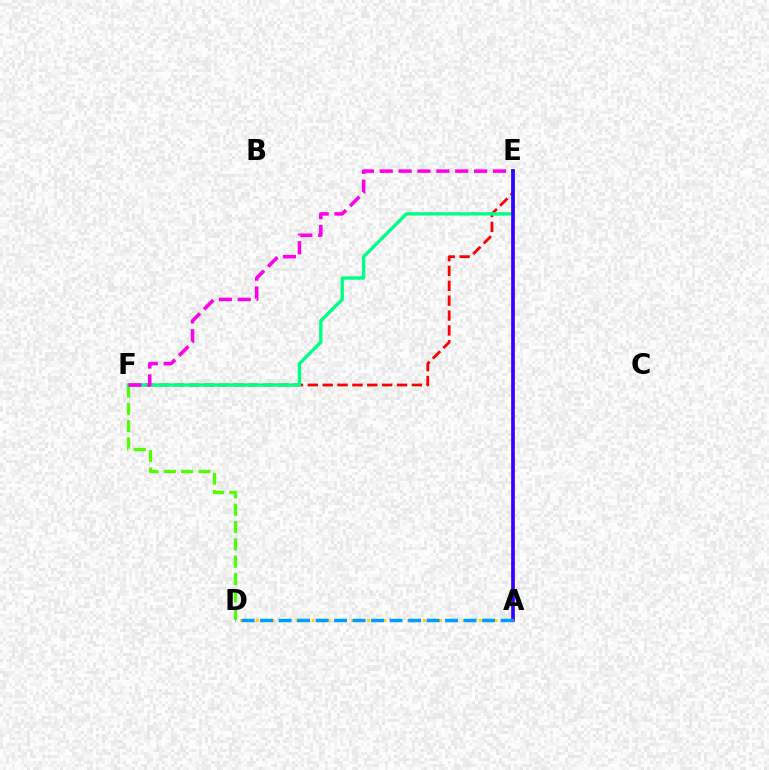{('D', 'F'): [{'color': '#4fff00', 'line_style': 'dashed', 'thickness': 2.35}], ('E', 'F'): [{'color': '#ff0000', 'line_style': 'dashed', 'thickness': 2.02}, {'color': '#00ff86', 'line_style': 'solid', 'thickness': 2.41}, {'color': '#ff00ed', 'line_style': 'dashed', 'thickness': 2.56}], ('A', 'E'): [{'color': '#3700ff', 'line_style': 'solid', 'thickness': 2.65}], ('A', 'D'): [{'color': '#ffd500', 'line_style': 'dotted', 'thickness': 2.16}, {'color': '#009eff', 'line_style': 'dashed', 'thickness': 2.51}]}